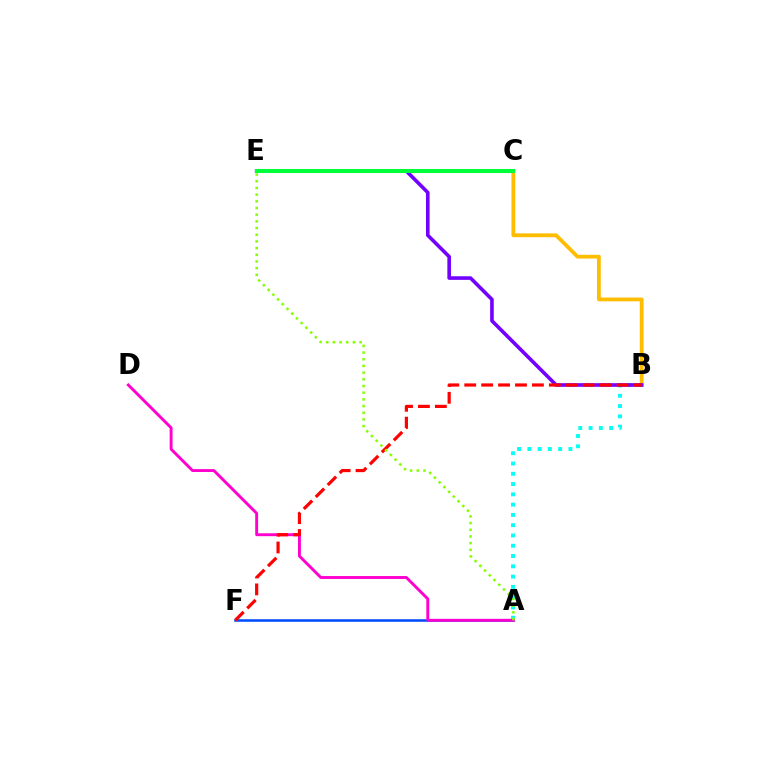{('A', 'B'): [{'color': '#00fff6', 'line_style': 'dotted', 'thickness': 2.79}], ('B', 'C'): [{'color': '#ffbd00', 'line_style': 'solid', 'thickness': 2.73}], ('B', 'E'): [{'color': '#7200ff', 'line_style': 'solid', 'thickness': 2.6}], ('A', 'F'): [{'color': '#004bff', 'line_style': 'solid', 'thickness': 1.84}], ('A', 'D'): [{'color': '#ff00cf', 'line_style': 'solid', 'thickness': 2.08}], ('B', 'F'): [{'color': '#ff0000', 'line_style': 'dashed', 'thickness': 2.3}], ('A', 'E'): [{'color': '#84ff00', 'line_style': 'dotted', 'thickness': 1.82}], ('C', 'E'): [{'color': '#00ff39', 'line_style': 'solid', 'thickness': 2.91}]}